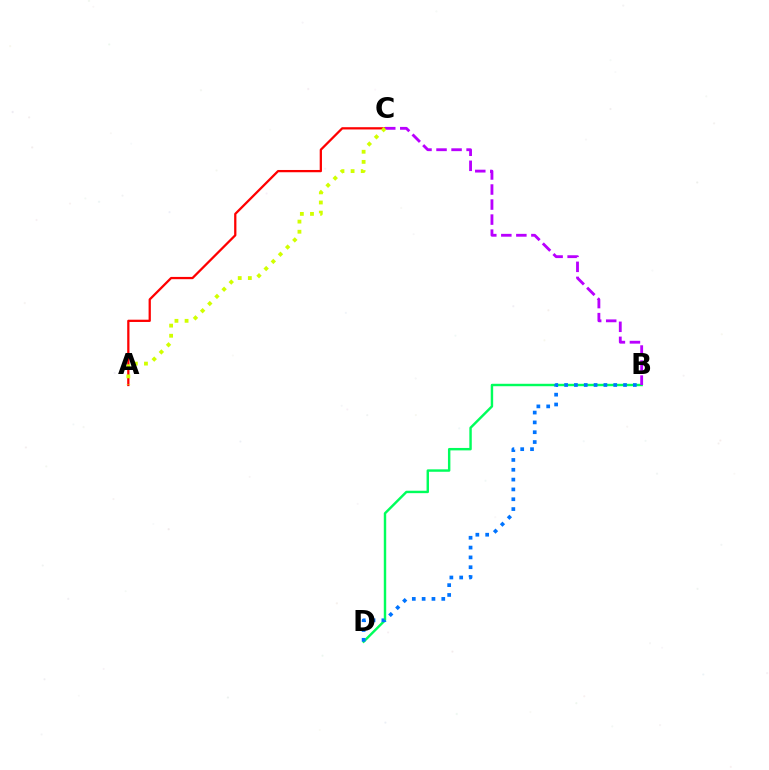{('A', 'C'): [{'color': '#ff0000', 'line_style': 'solid', 'thickness': 1.63}, {'color': '#d1ff00', 'line_style': 'dotted', 'thickness': 2.75}], ('B', 'D'): [{'color': '#00ff5c', 'line_style': 'solid', 'thickness': 1.75}, {'color': '#0074ff', 'line_style': 'dotted', 'thickness': 2.67}], ('B', 'C'): [{'color': '#b900ff', 'line_style': 'dashed', 'thickness': 2.04}]}